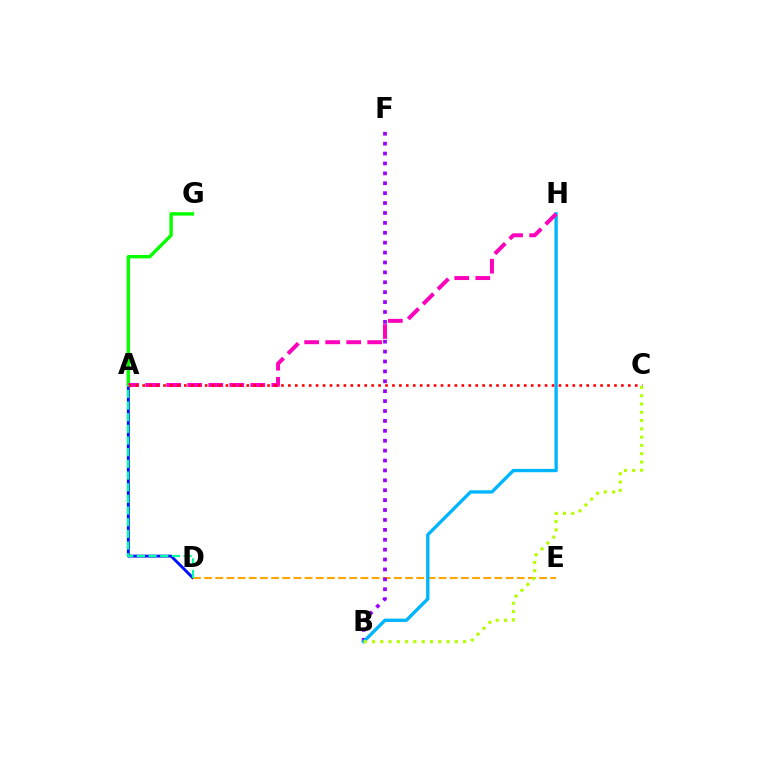{('A', 'D'): [{'color': '#0010ff', 'line_style': 'solid', 'thickness': 2.08}, {'color': '#00ff9d', 'line_style': 'dashed', 'thickness': 1.59}], ('D', 'E'): [{'color': '#ffa500', 'line_style': 'dashed', 'thickness': 1.52}], ('B', 'F'): [{'color': '#9b00ff', 'line_style': 'dotted', 'thickness': 2.69}], ('A', 'G'): [{'color': '#08ff00', 'line_style': 'solid', 'thickness': 2.47}], ('B', 'H'): [{'color': '#00b5ff', 'line_style': 'solid', 'thickness': 2.4}], ('A', 'H'): [{'color': '#ff00bd', 'line_style': 'dashed', 'thickness': 2.86}], ('A', 'C'): [{'color': '#ff0000', 'line_style': 'dotted', 'thickness': 1.88}], ('B', 'C'): [{'color': '#b3ff00', 'line_style': 'dotted', 'thickness': 2.25}]}